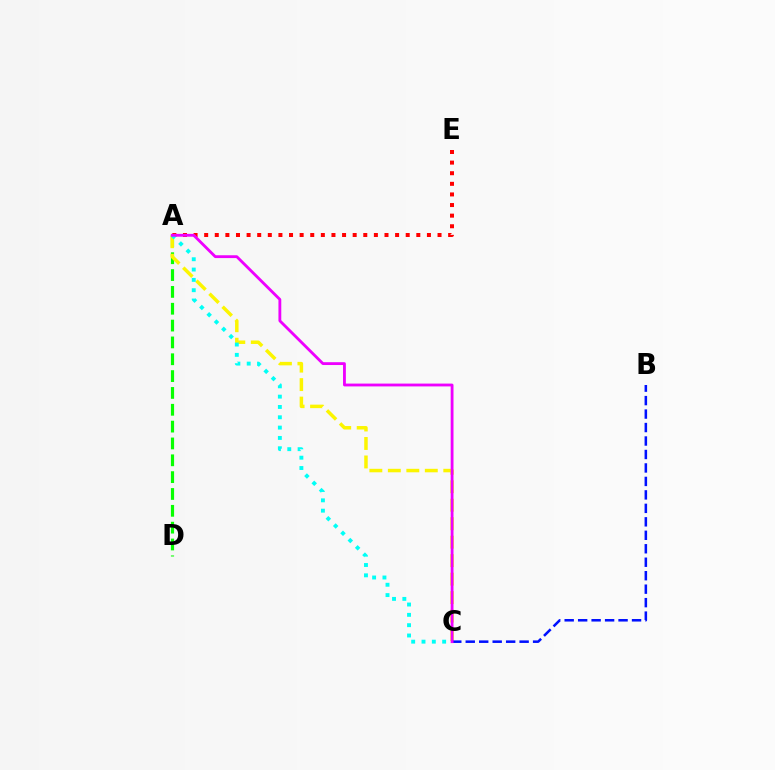{('A', 'D'): [{'color': '#08ff00', 'line_style': 'dashed', 'thickness': 2.29}], ('A', 'E'): [{'color': '#ff0000', 'line_style': 'dotted', 'thickness': 2.88}], ('A', 'C'): [{'color': '#fcf500', 'line_style': 'dashed', 'thickness': 2.51}, {'color': '#00fff6', 'line_style': 'dotted', 'thickness': 2.8}, {'color': '#ee00ff', 'line_style': 'solid', 'thickness': 2.04}], ('B', 'C'): [{'color': '#0010ff', 'line_style': 'dashed', 'thickness': 1.83}]}